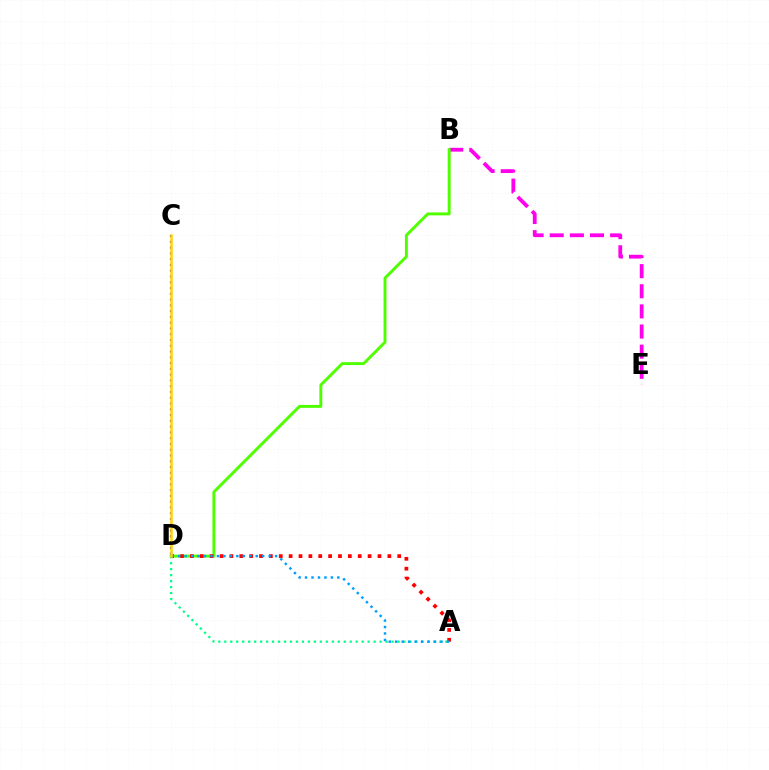{('B', 'E'): [{'color': '#ff00ed', 'line_style': 'dashed', 'thickness': 2.73}], ('B', 'D'): [{'color': '#4fff00', 'line_style': 'solid', 'thickness': 2.11}], ('A', 'D'): [{'color': '#00ff86', 'line_style': 'dotted', 'thickness': 1.62}, {'color': '#ff0000', 'line_style': 'dotted', 'thickness': 2.68}, {'color': '#009eff', 'line_style': 'dotted', 'thickness': 1.76}], ('C', 'D'): [{'color': '#3700ff', 'line_style': 'dotted', 'thickness': 1.57}, {'color': '#ffd500', 'line_style': 'solid', 'thickness': 1.81}]}